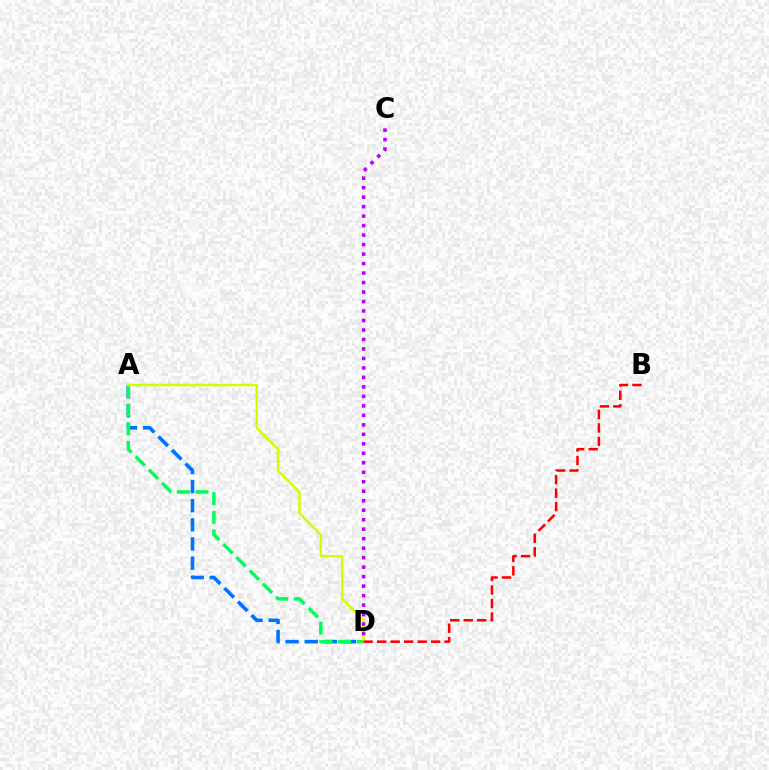{('A', 'D'): [{'color': '#0074ff', 'line_style': 'dashed', 'thickness': 2.6}, {'color': '#00ff5c', 'line_style': 'dashed', 'thickness': 2.53}, {'color': '#d1ff00', 'line_style': 'solid', 'thickness': 1.78}], ('C', 'D'): [{'color': '#b900ff', 'line_style': 'dotted', 'thickness': 2.58}], ('B', 'D'): [{'color': '#ff0000', 'line_style': 'dashed', 'thickness': 1.83}]}